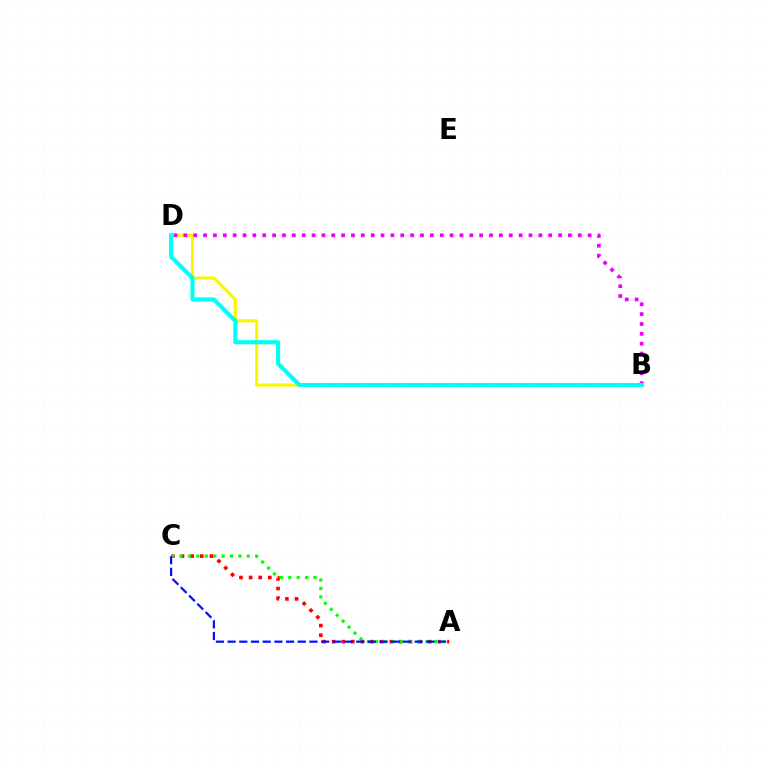{('B', 'D'): [{'color': '#fcf500', 'line_style': 'solid', 'thickness': 2.22}, {'color': '#ee00ff', 'line_style': 'dotted', 'thickness': 2.68}, {'color': '#00fff6', 'line_style': 'solid', 'thickness': 2.97}], ('A', 'C'): [{'color': '#ff0000', 'line_style': 'dotted', 'thickness': 2.61}, {'color': '#08ff00', 'line_style': 'dotted', 'thickness': 2.28}, {'color': '#0010ff', 'line_style': 'dashed', 'thickness': 1.59}]}